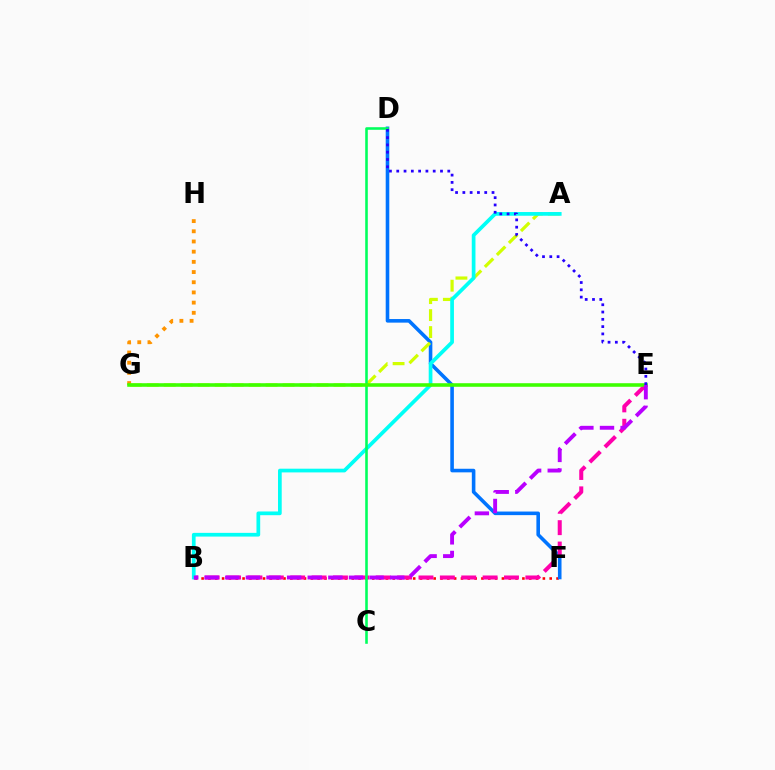{('B', 'F'): [{'color': '#ff0000', 'line_style': 'dotted', 'thickness': 1.85}], ('D', 'F'): [{'color': '#0074ff', 'line_style': 'solid', 'thickness': 2.58}], ('G', 'H'): [{'color': '#ff9400', 'line_style': 'dotted', 'thickness': 2.77}], ('B', 'E'): [{'color': '#ff00ac', 'line_style': 'dashed', 'thickness': 2.9}, {'color': '#b900ff', 'line_style': 'dashed', 'thickness': 2.8}], ('A', 'G'): [{'color': '#d1ff00', 'line_style': 'dashed', 'thickness': 2.31}], ('A', 'B'): [{'color': '#00fff6', 'line_style': 'solid', 'thickness': 2.67}], ('C', 'D'): [{'color': '#00ff5c', 'line_style': 'solid', 'thickness': 1.86}], ('E', 'G'): [{'color': '#3dff00', 'line_style': 'solid', 'thickness': 2.57}], ('D', 'E'): [{'color': '#2500ff', 'line_style': 'dotted', 'thickness': 1.98}]}